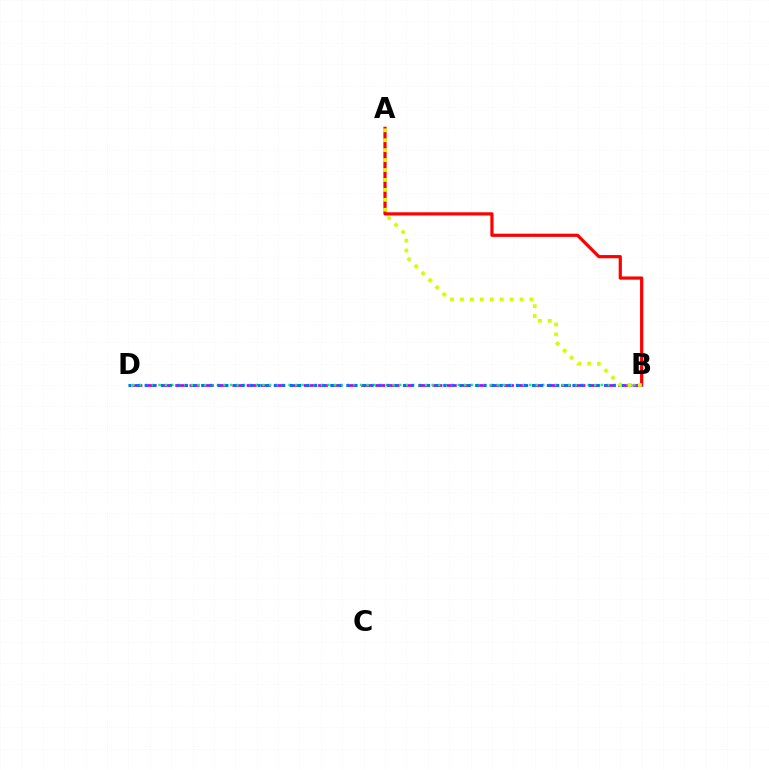{('A', 'B'): [{'color': '#ff0000', 'line_style': 'solid', 'thickness': 2.31}, {'color': '#d1ff00', 'line_style': 'dotted', 'thickness': 2.7}], ('B', 'D'): [{'color': '#b900ff', 'line_style': 'dashed', 'thickness': 1.94}, {'color': '#00ff5c', 'line_style': 'dotted', 'thickness': 1.77}, {'color': '#0074ff', 'line_style': 'dotted', 'thickness': 2.19}]}